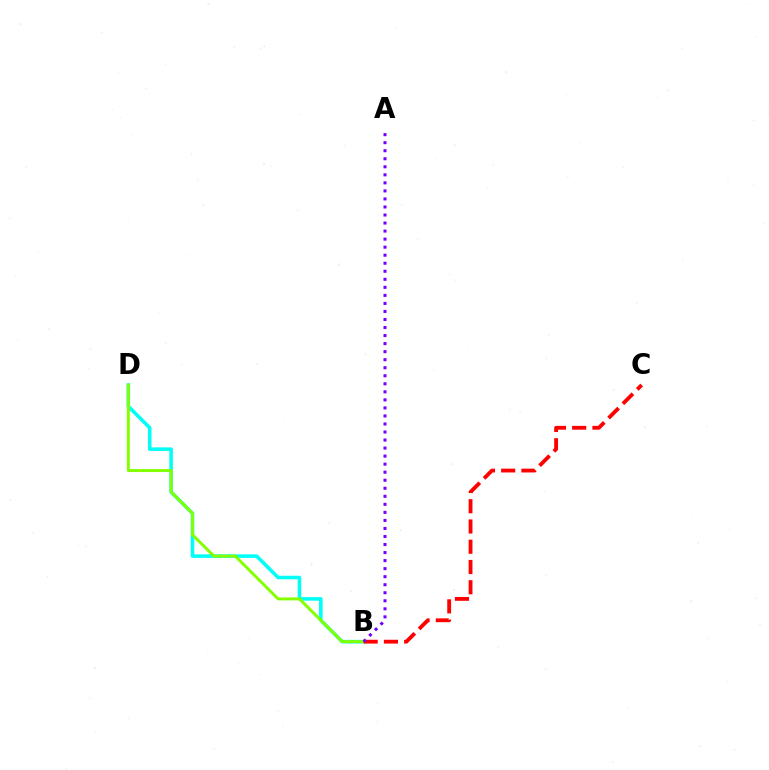{('B', 'D'): [{'color': '#00fff6', 'line_style': 'solid', 'thickness': 2.57}, {'color': '#84ff00', 'line_style': 'solid', 'thickness': 2.13}], ('B', 'C'): [{'color': '#ff0000', 'line_style': 'dashed', 'thickness': 2.75}], ('A', 'B'): [{'color': '#7200ff', 'line_style': 'dotted', 'thickness': 2.18}]}